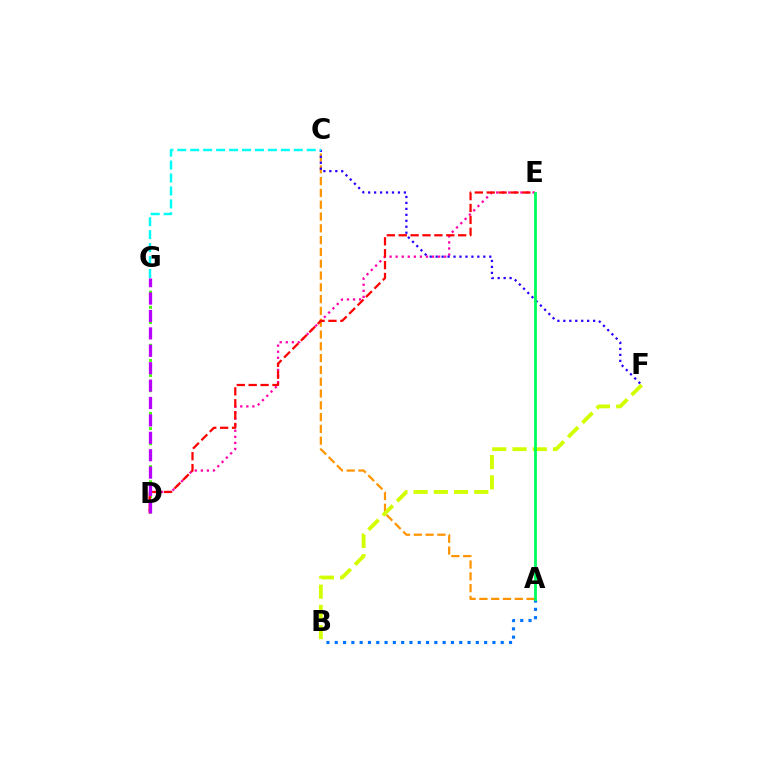{('D', 'G'): [{'color': '#3dff00', 'line_style': 'dotted', 'thickness': 2.06}, {'color': '#b900ff', 'line_style': 'dashed', 'thickness': 2.36}], ('D', 'E'): [{'color': '#ff00ac', 'line_style': 'dotted', 'thickness': 1.65}, {'color': '#ff0000', 'line_style': 'dashed', 'thickness': 1.61}], ('A', 'C'): [{'color': '#ff9400', 'line_style': 'dashed', 'thickness': 1.6}], ('B', 'F'): [{'color': '#d1ff00', 'line_style': 'dashed', 'thickness': 2.75}], ('A', 'B'): [{'color': '#0074ff', 'line_style': 'dotted', 'thickness': 2.25}], ('C', 'F'): [{'color': '#2500ff', 'line_style': 'dotted', 'thickness': 1.62}], ('C', 'G'): [{'color': '#00fff6', 'line_style': 'dashed', 'thickness': 1.76}], ('A', 'E'): [{'color': '#00ff5c', 'line_style': 'solid', 'thickness': 2.02}]}